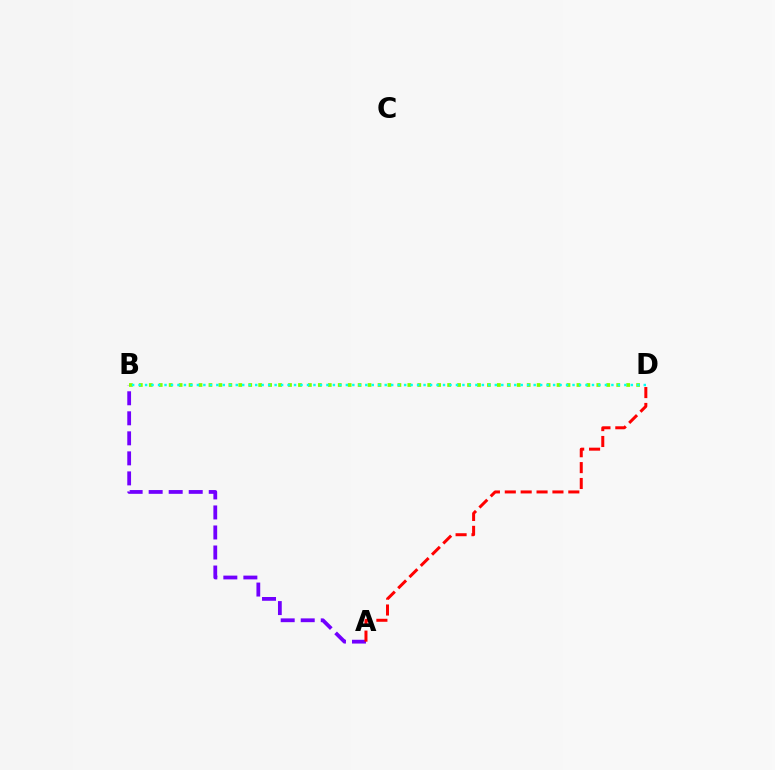{('A', 'B'): [{'color': '#7200ff', 'line_style': 'dashed', 'thickness': 2.72}], ('B', 'D'): [{'color': '#84ff00', 'line_style': 'dotted', 'thickness': 2.7}, {'color': '#00fff6', 'line_style': 'dotted', 'thickness': 1.76}], ('A', 'D'): [{'color': '#ff0000', 'line_style': 'dashed', 'thickness': 2.16}]}